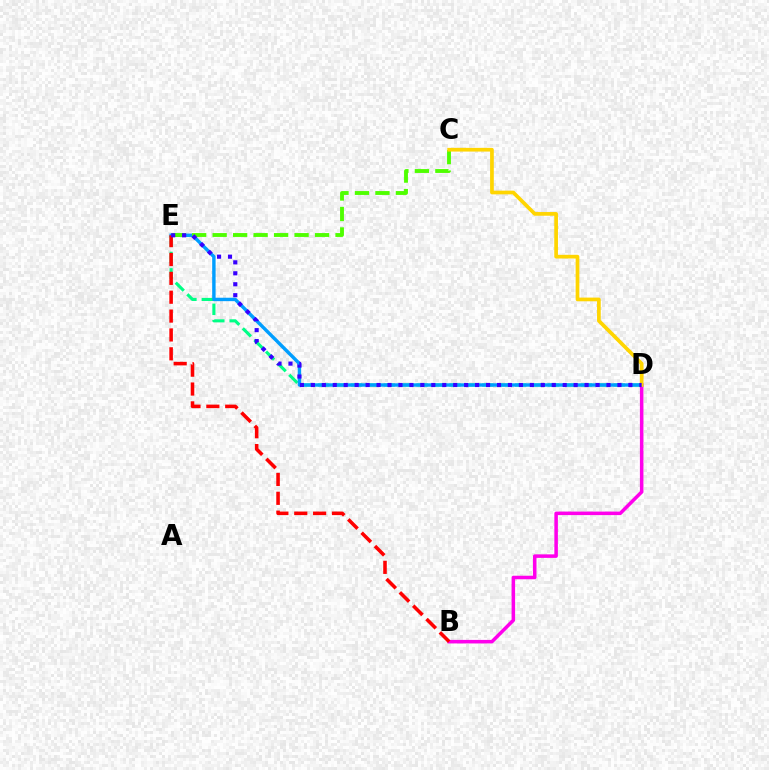{('D', 'E'): [{'color': '#00ff86', 'line_style': 'dashed', 'thickness': 2.23}, {'color': '#009eff', 'line_style': 'solid', 'thickness': 2.46}, {'color': '#3700ff', 'line_style': 'dotted', 'thickness': 2.97}], ('C', 'E'): [{'color': '#4fff00', 'line_style': 'dashed', 'thickness': 2.78}], ('B', 'D'): [{'color': '#ff00ed', 'line_style': 'solid', 'thickness': 2.53}], ('B', 'E'): [{'color': '#ff0000', 'line_style': 'dashed', 'thickness': 2.56}], ('C', 'D'): [{'color': '#ffd500', 'line_style': 'solid', 'thickness': 2.66}]}